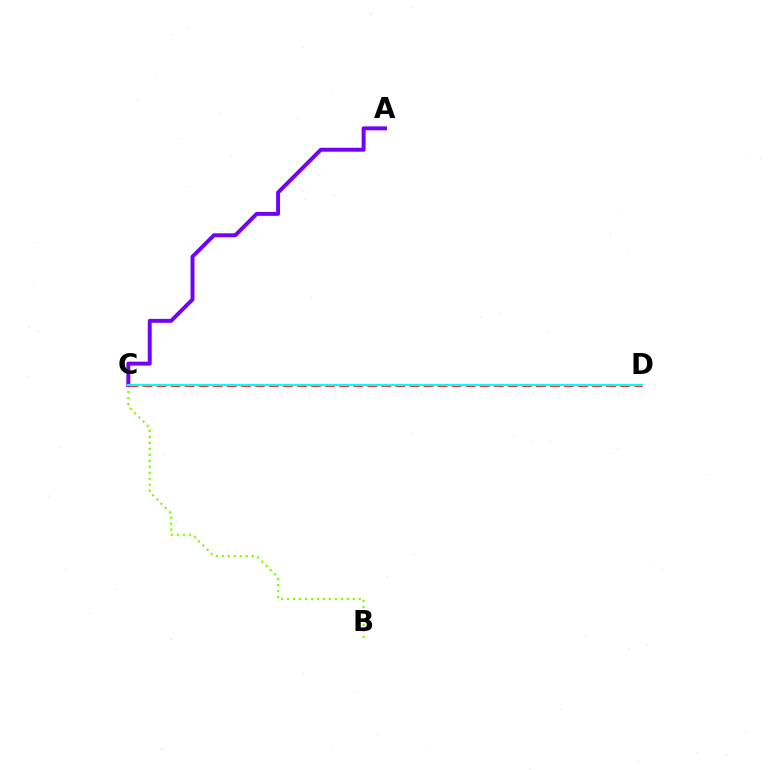{('B', 'C'): [{'color': '#84ff00', 'line_style': 'dotted', 'thickness': 1.62}], ('A', 'C'): [{'color': '#7200ff', 'line_style': 'solid', 'thickness': 2.82}], ('C', 'D'): [{'color': '#ff0000', 'line_style': 'dashed', 'thickness': 1.91}, {'color': '#00fff6', 'line_style': 'solid', 'thickness': 1.55}]}